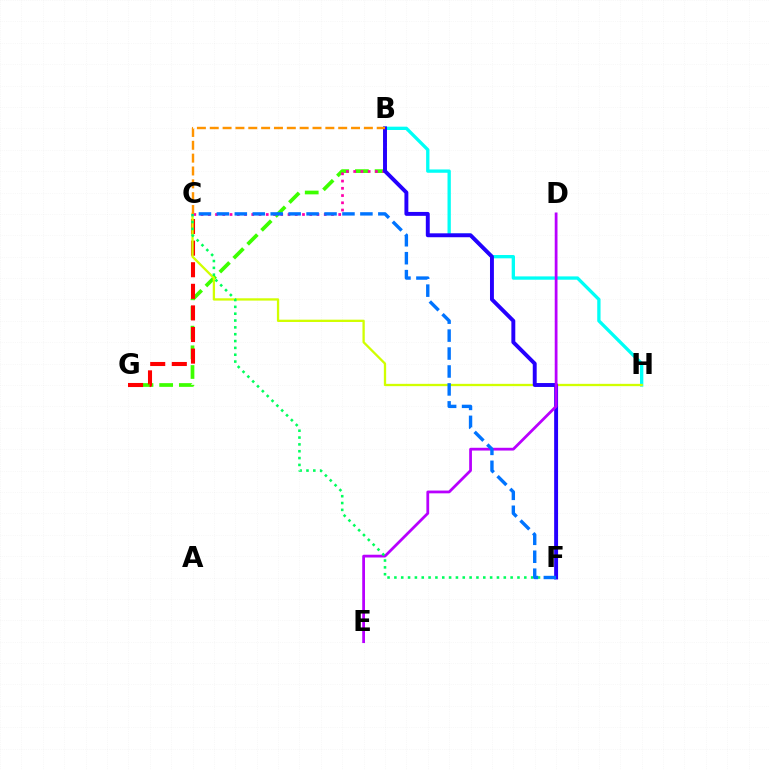{('B', 'G'): [{'color': '#3dff00', 'line_style': 'dashed', 'thickness': 2.67}], ('B', 'C'): [{'color': '#ff00ac', 'line_style': 'dotted', 'thickness': 1.97}, {'color': '#ff9400', 'line_style': 'dashed', 'thickness': 1.74}], ('B', 'H'): [{'color': '#00fff6', 'line_style': 'solid', 'thickness': 2.39}], ('C', 'G'): [{'color': '#ff0000', 'line_style': 'dashed', 'thickness': 2.93}], ('C', 'H'): [{'color': '#d1ff00', 'line_style': 'solid', 'thickness': 1.66}], ('B', 'F'): [{'color': '#2500ff', 'line_style': 'solid', 'thickness': 2.82}], ('D', 'E'): [{'color': '#b900ff', 'line_style': 'solid', 'thickness': 1.99}], ('C', 'F'): [{'color': '#00ff5c', 'line_style': 'dotted', 'thickness': 1.86}, {'color': '#0074ff', 'line_style': 'dashed', 'thickness': 2.44}]}